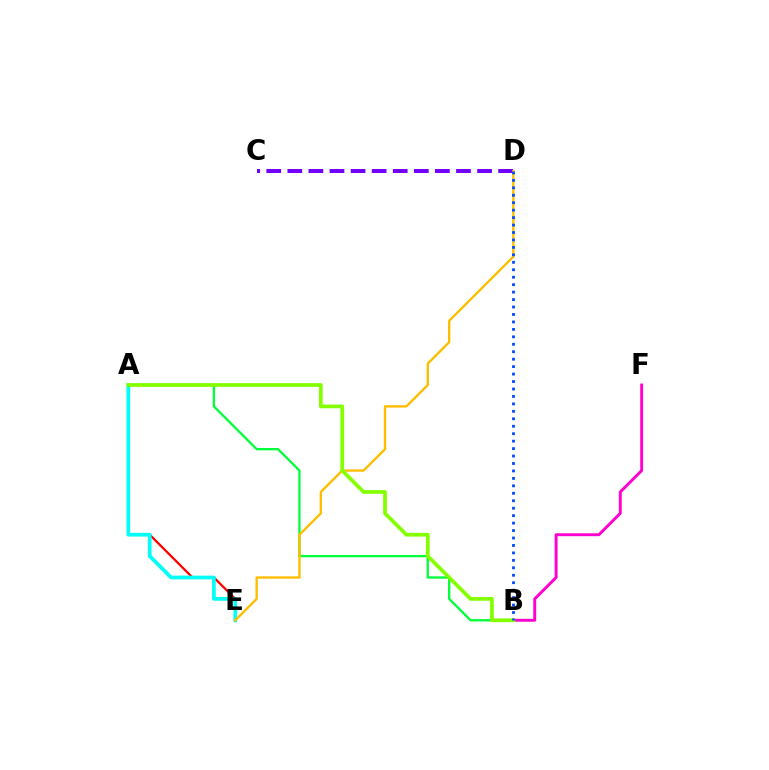{('A', 'B'): [{'color': '#00ff39', 'line_style': 'solid', 'thickness': 1.66}, {'color': '#84ff00', 'line_style': 'solid', 'thickness': 2.69}], ('C', 'D'): [{'color': '#7200ff', 'line_style': 'dashed', 'thickness': 2.86}], ('A', 'E'): [{'color': '#ff0000', 'line_style': 'solid', 'thickness': 1.64}, {'color': '#00fff6', 'line_style': 'solid', 'thickness': 2.68}], ('D', 'E'): [{'color': '#ffbd00', 'line_style': 'solid', 'thickness': 1.7}], ('B', 'F'): [{'color': '#ff00cf', 'line_style': 'solid', 'thickness': 2.09}], ('B', 'D'): [{'color': '#004bff', 'line_style': 'dotted', 'thickness': 2.02}]}